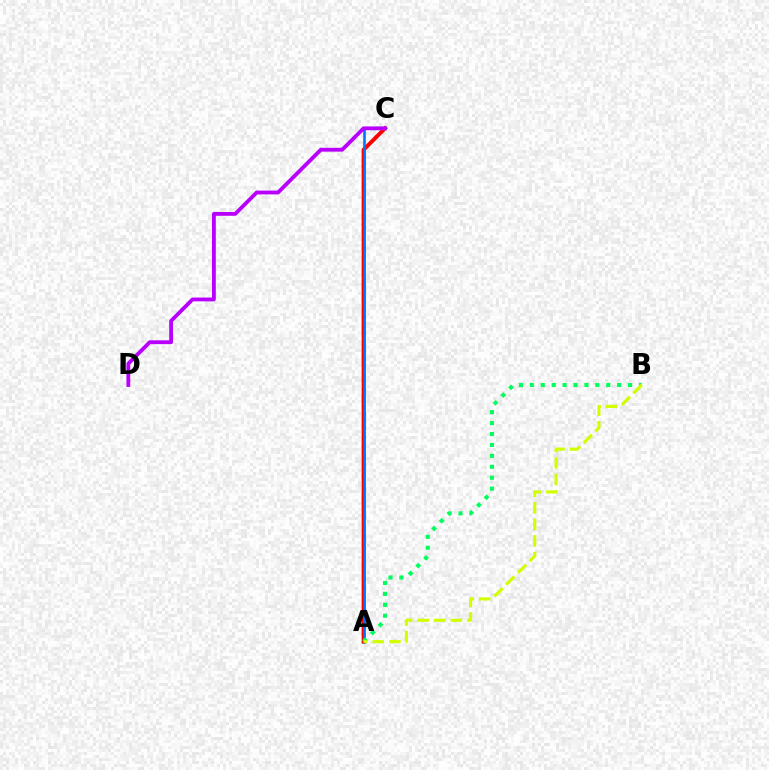{('A', 'C'): [{'color': '#ff0000', 'line_style': 'solid', 'thickness': 2.84}, {'color': '#0074ff', 'line_style': 'solid', 'thickness': 1.85}], ('A', 'B'): [{'color': '#00ff5c', 'line_style': 'dotted', 'thickness': 2.97}, {'color': '#d1ff00', 'line_style': 'dashed', 'thickness': 2.25}], ('C', 'D'): [{'color': '#b900ff', 'line_style': 'solid', 'thickness': 2.75}]}